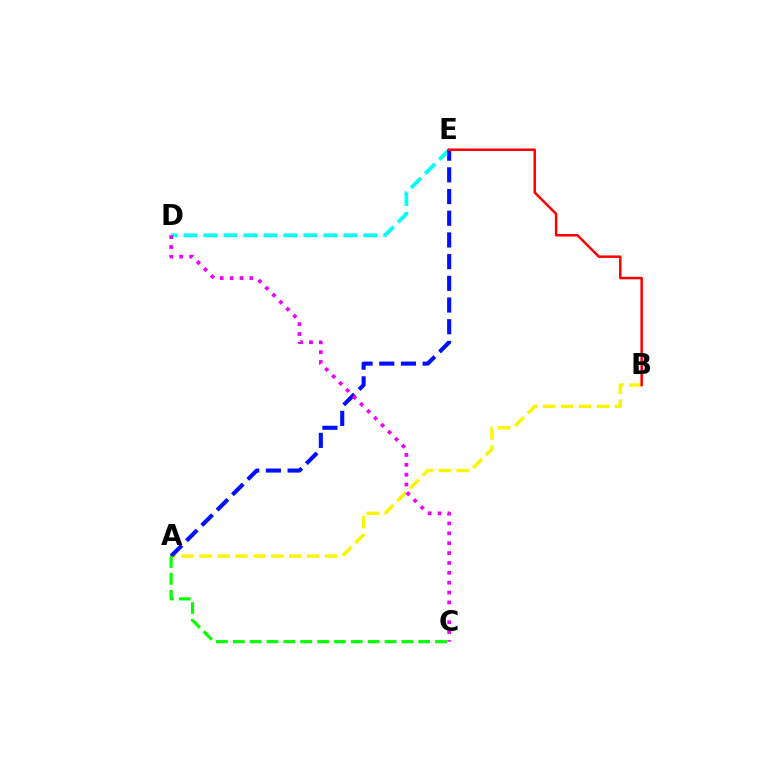{('A', 'B'): [{'color': '#fcf500', 'line_style': 'dashed', 'thickness': 2.44}], ('D', 'E'): [{'color': '#00fff6', 'line_style': 'dashed', 'thickness': 2.71}], ('A', 'E'): [{'color': '#0010ff', 'line_style': 'dashed', 'thickness': 2.95}], ('A', 'C'): [{'color': '#08ff00', 'line_style': 'dashed', 'thickness': 2.29}], ('B', 'E'): [{'color': '#ff0000', 'line_style': 'solid', 'thickness': 1.8}], ('C', 'D'): [{'color': '#ee00ff', 'line_style': 'dotted', 'thickness': 2.68}]}